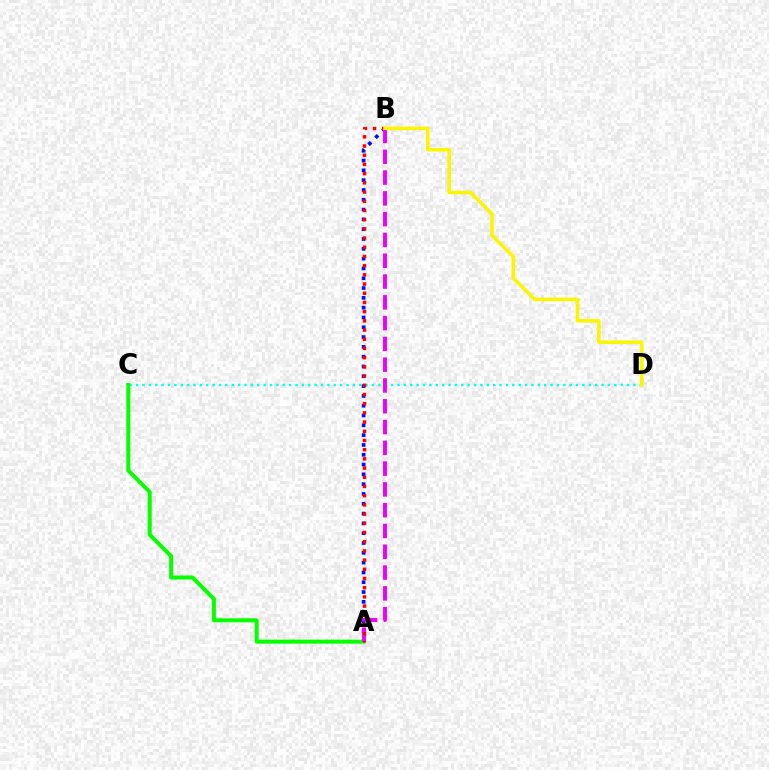{('A', 'B'): [{'color': '#0010ff', 'line_style': 'dotted', 'thickness': 2.66}, {'color': '#ee00ff', 'line_style': 'dashed', 'thickness': 2.82}, {'color': '#ff0000', 'line_style': 'dotted', 'thickness': 2.5}], ('C', 'D'): [{'color': '#00fff6', 'line_style': 'dotted', 'thickness': 1.73}], ('A', 'C'): [{'color': '#08ff00', 'line_style': 'solid', 'thickness': 2.89}], ('B', 'D'): [{'color': '#fcf500', 'line_style': 'solid', 'thickness': 2.57}]}